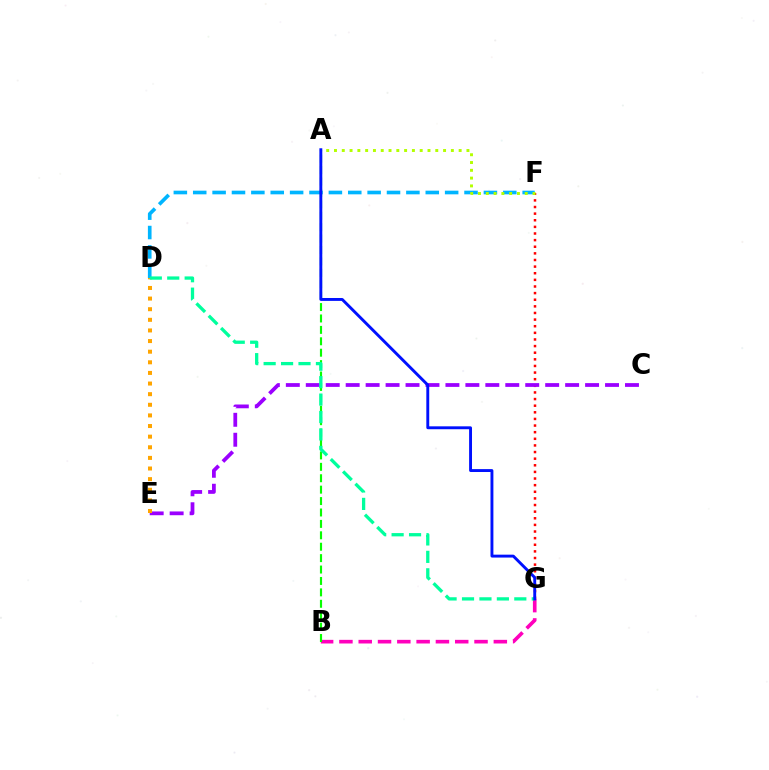{('F', 'G'): [{'color': '#ff0000', 'line_style': 'dotted', 'thickness': 1.8}], ('D', 'F'): [{'color': '#00b5ff', 'line_style': 'dashed', 'thickness': 2.63}], ('C', 'E'): [{'color': '#9b00ff', 'line_style': 'dashed', 'thickness': 2.71}], ('B', 'G'): [{'color': '#ff00bd', 'line_style': 'dashed', 'thickness': 2.62}], ('A', 'B'): [{'color': '#08ff00', 'line_style': 'dashed', 'thickness': 1.55}], ('D', 'E'): [{'color': '#ffa500', 'line_style': 'dotted', 'thickness': 2.89}], ('D', 'G'): [{'color': '#00ff9d', 'line_style': 'dashed', 'thickness': 2.37}], ('A', 'F'): [{'color': '#b3ff00', 'line_style': 'dotted', 'thickness': 2.12}], ('A', 'G'): [{'color': '#0010ff', 'line_style': 'solid', 'thickness': 2.09}]}